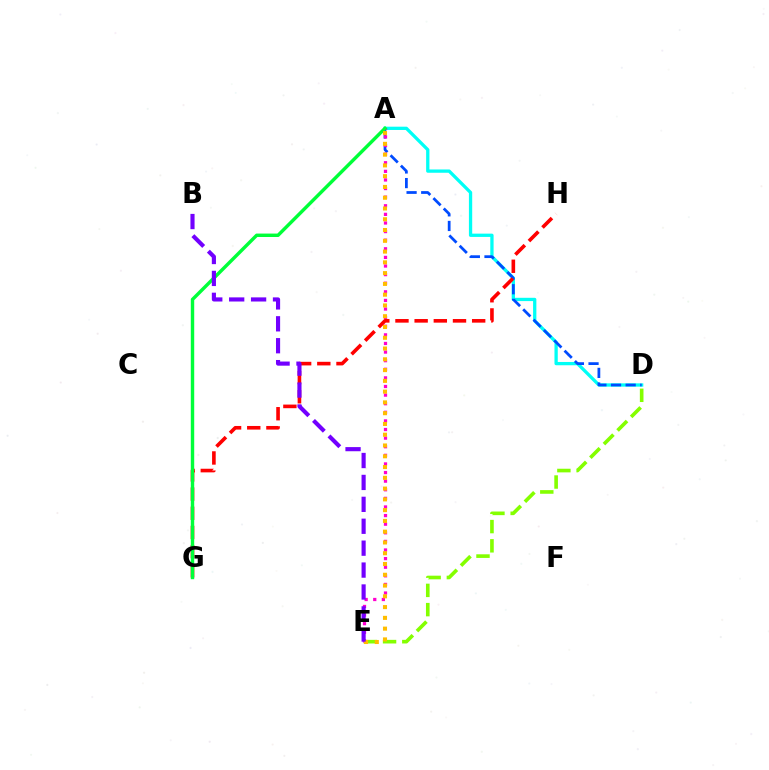{('D', 'E'): [{'color': '#84ff00', 'line_style': 'dashed', 'thickness': 2.61}], ('A', 'D'): [{'color': '#00fff6', 'line_style': 'solid', 'thickness': 2.37}, {'color': '#004bff', 'line_style': 'dashed', 'thickness': 1.99}], ('A', 'E'): [{'color': '#ff00cf', 'line_style': 'dotted', 'thickness': 2.34}, {'color': '#ffbd00', 'line_style': 'dotted', 'thickness': 2.93}], ('G', 'H'): [{'color': '#ff0000', 'line_style': 'dashed', 'thickness': 2.6}], ('A', 'G'): [{'color': '#00ff39', 'line_style': 'solid', 'thickness': 2.47}], ('B', 'E'): [{'color': '#7200ff', 'line_style': 'dashed', 'thickness': 2.98}]}